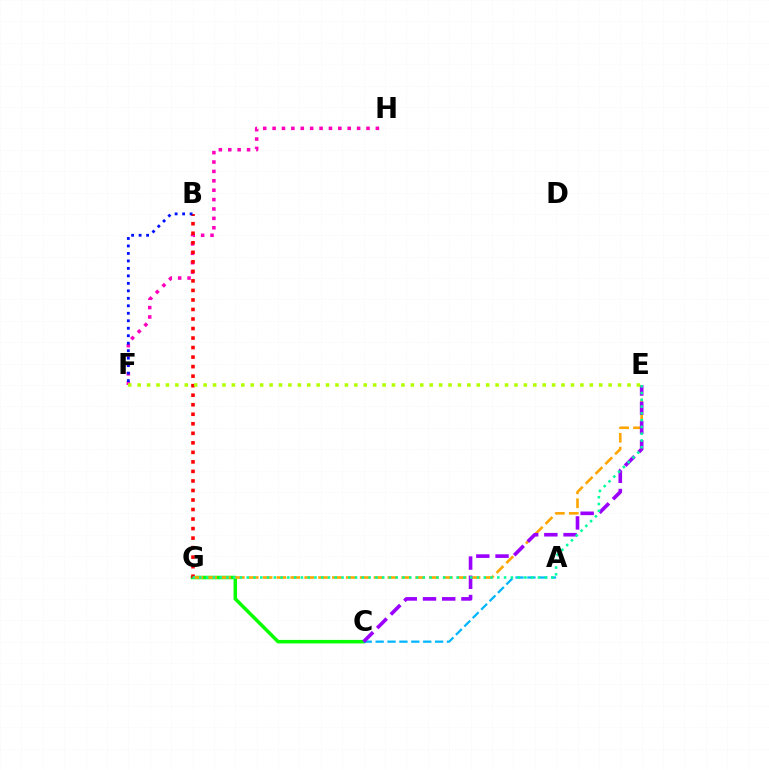{('C', 'G'): [{'color': '#08ff00', 'line_style': 'solid', 'thickness': 2.53}], ('F', 'H'): [{'color': '#ff00bd', 'line_style': 'dotted', 'thickness': 2.55}], ('A', 'C'): [{'color': '#00b5ff', 'line_style': 'dashed', 'thickness': 1.62}], ('B', 'G'): [{'color': '#ff0000', 'line_style': 'dotted', 'thickness': 2.59}], ('E', 'G'): [{'color': '#ffa500', 'line_style': 'dashed', 'thickness': 1.88}, {'color': '#00ff9d', 'line_style': 'dotted', 'thickness': 1.84}], ('C', 'E'): [{'color': '#9b00ff', 'line_style': 'dashed', 'thickness': 2.61}], ('B', 'F'): [{'color': '#0010ff', 'line_style': 'dotted', 'thickness': 2.03}], ('E', 'F'): [{'color': '#b3ff00', 'line_style': 'dotted', 'thickness': 2.56}]}